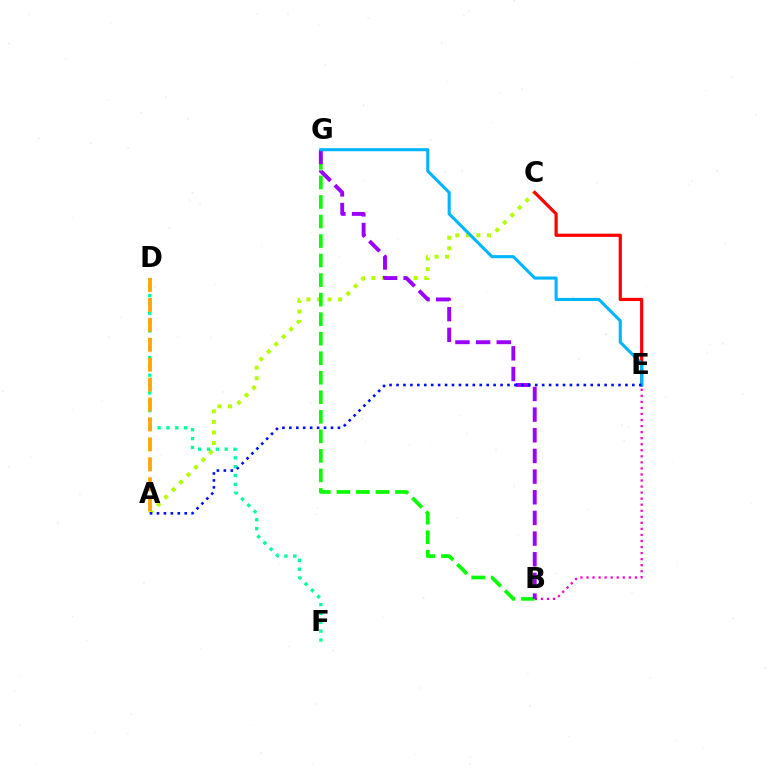{('B', 'E'): [{'color': '#ff00bd', 'line_style': 'dotted', 'thickness': 1.64}], ('A', 'C'): [{'color': '#b3ff00', 'line_style': 'dotted', 'thickness': 2.87}], ('B', 'G'): [{'color': '#08ff00', 'line_style': 'dashed', 'thickness': 2.65}, {'color': '#9b00ff', 'line_style': 'dashed', 'thickness': 2.81}], ('C', 'E'): [{'color': '#ff0000', 'line_style': 'solid', 'thickness': 2.31}], ('D', 'F'): [{'color': '#00ff9d', 'line_style': 'dotted', 'thickness': 2.41}], ('A', 'D'): [{'color': '#ffa500', 'line_style': 'dashed', 'thickness': 2.71}], ('E', 'G'): [{'color': '#00b5ff', 'line_style': 'solid', 'thickness': 2.22}], ('A', 'E'): [{'color': '#0010ff', 'line_style': 'dotted', 'thickness': 1.88}]}